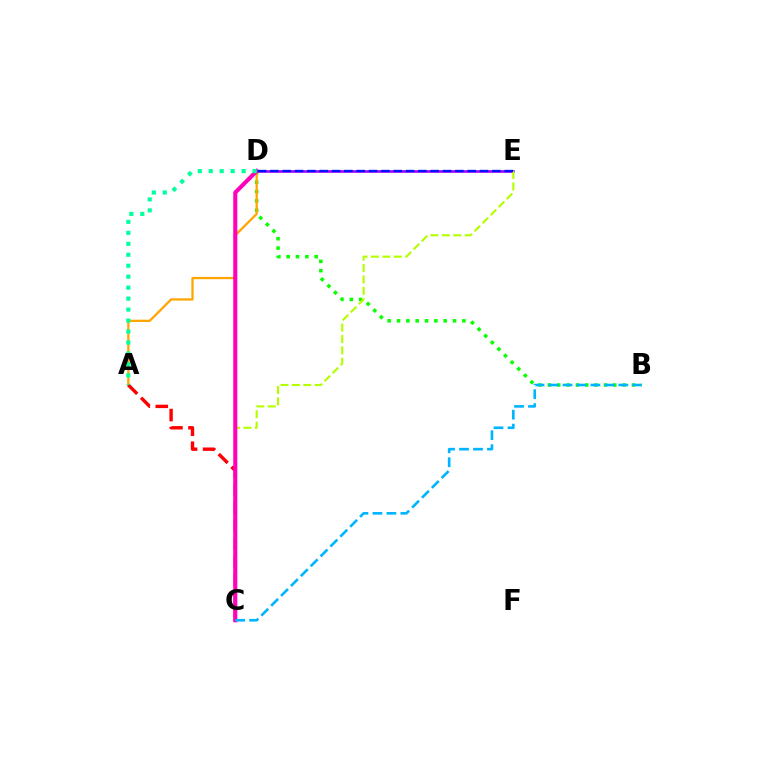{('B', 'D'): [{'color': '#08ff00', 'line_style': 'dotted', 'thickness': 2.54}], ('A', 'D'): [{'color': '#ffa500', 'line_style': 'solid', 'thickness': 1.64}, {'color': '#00ff9d', 'line_style': 'dotted', 'thickness': 2.98}], ('D', 'E'): [{'color': '#9b00ff', 'line_style': 'solid', 'thickness': 1.86}, {'color': '#0010ff', 'line_style': 'dashed', 'thickness': 1.68}], ('C', 'E'): [{'color': '#b3ff00', 'line_style': 'dashed', 'thickness': 1.55}], ('A', 'C'): [{'color': '#ff0000', 'line_style': 'dashed', 'thickness': 2.45}], ('C', 'D'): [{'color': '#ff00bd', 'line_style': 'solid', 'thickness': 2.94}], ('B', 'C'): [{'color': '#00b5ff', 'line_style': 'dashed', 'thickness': 1.9}]}